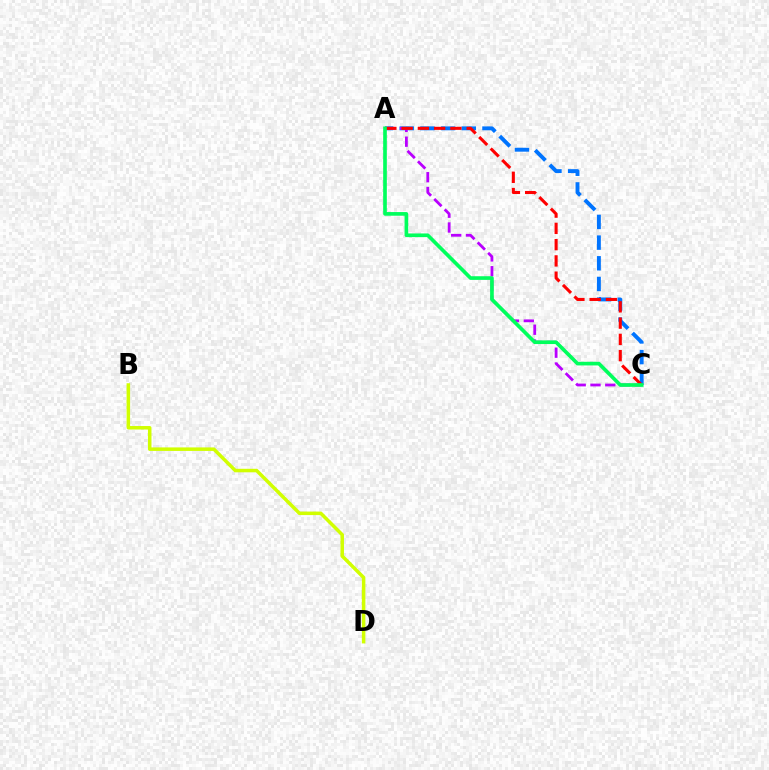{('A', 'C'): [{'color': '#0074ff', 'line_style': 'dashed', 'thickness': 2.81}, {'color': '#b900ff', 'line_style': 'dashed', 'thickness': 2.01}, {'color': '#ff0000', 'line_style': 'dashed', 'thickness': 2.21}, {'color': '#00ff5c', 'line_style': 'solid', 'thickness': 2.63}], ('B', 'D'): [{'color': '#d1ff00', 'line_style': 'solid', 'thickness': 2.53}]}